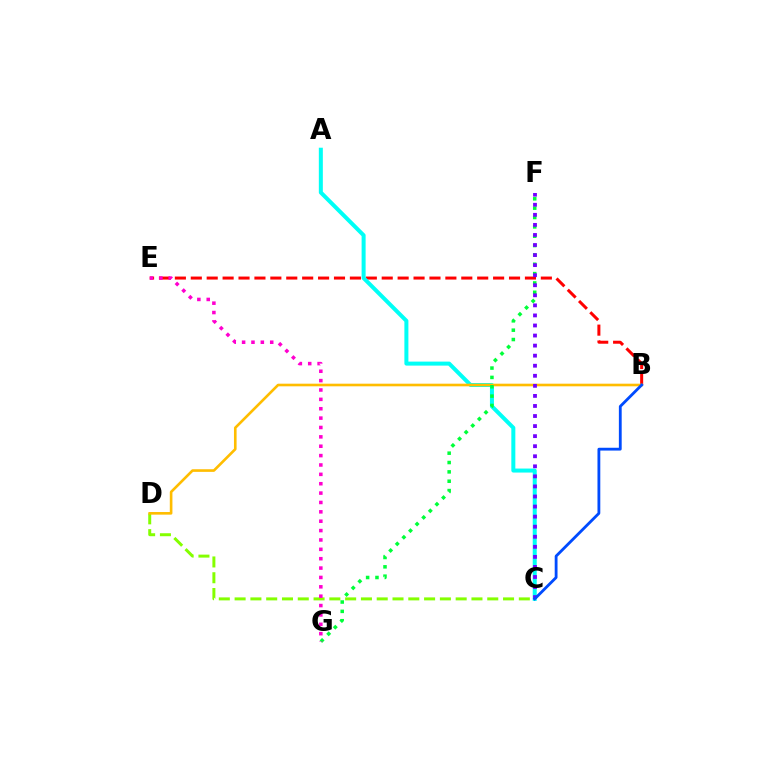{('B', 'E'): [{'color': '#ff0000', 'line_style': 'dashed', 'thickness': 2.16}], ('A', 'C'): [{'color': '#00fff6', 'line_style': 'solid', 'thickness': 2.89}], ('C', 'D'): [{'color': '#84ff00', 'line_style': 'dashed', 'thickness': 2.15}], ('B', 'D'): [{'color': '#ffbd00', 'line_style': 'solid', 'thickness': 1.89}], ('F', 'G'): [{'color': '#00ff39', 'line_style': 'dotted', 'thickness': 2.54}], ('C', 'F'): [{'color': '#7200ff', 'line_style': 'dotted', 'thickness': 2.73}], ('B', 'C'): [{'color': '#004bff', 'line_style': 'solid', 'thickness': 2.03}], ('E', 'G'): [{'color': '#ff00cf', 'line_style': 'dotted', 'thickness': 2.55}]}